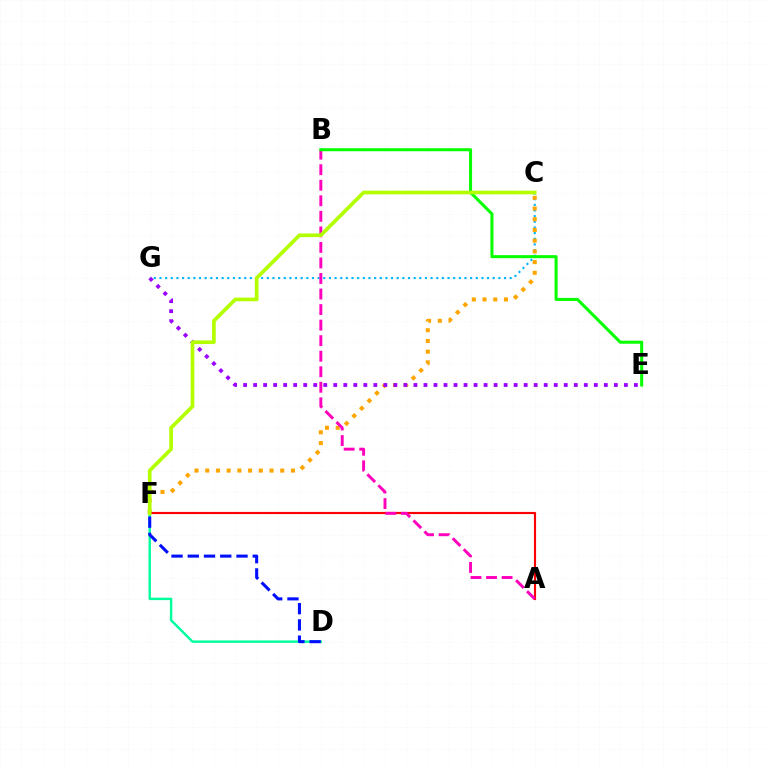{('C', 'G'): [{'color': '#00b5ff', 'line_style': 'dotted', 'thickness': 1.53}], ('D', 'F'): [{'color': '#00ff9d', 'line_style': 'solid', 'thickness': 1.74}, {'color': '#0010ff', 'line_style': 'dashed', 'thickness': 2.21}], ('C', 'F'): [{'color': '#ffa500', 'line_style': 'dotted', 'thickness': 2.91}, {'color': '#b3ff00', 'line_style': 'solid', 'thickness': 2.64}], ('A', 'F'): [{'color': '#ff0000', 'line_style': 'solid', 'thickness': 1.56}], ('A', 'B'): [{'color': '#ff00bd', 'line_style': 'dashed', 'thickness': 2.11}], ('E', 'G'): [{'color': '#9b00ff', 'line_style': 'dotted', 'thickness': 2.72}], ('B', 'E'): [{'color': '#08ff00', 'line_style': 'solid', 'thickness': 2.19}]}